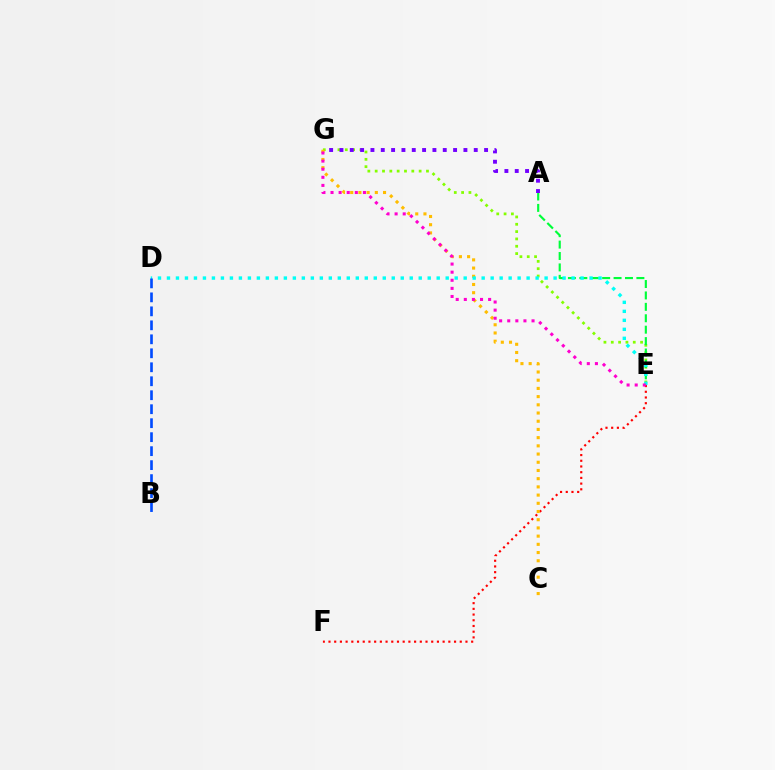{('E', 'G'): [{'color': '#84ff00', 'line_style': 'dotted', 'thickness': 1.99}, {'color': '#ff00cf', 'line_style': 'dotted', 'thickness': 2.2}], ('E', 'F'): [{'color': '#ff0000', 'line_style': 'dotted', 'thickness': 1.55}], ('C', 'G'): [{'color': '#ffbd00', 'line_style': 'dotted', 'thickness': 2.23}], ('A', 'E'): [{'color': '#00ff39', 'line_style': 'dashed', 'thickness': 1.55}], ('D', 'E'): [{'color': '#00fff6', 'line_style': 'dotted', 'thickness': 2.44}], ('B', 'D'): [{'color': '#004bff', 'line_style': 'dashed', 'thickness': 1.9}], ('A', 'G'): [{'color': '#7200ff', 'line_style': 'dotted', 'thickness': 2.81}]}